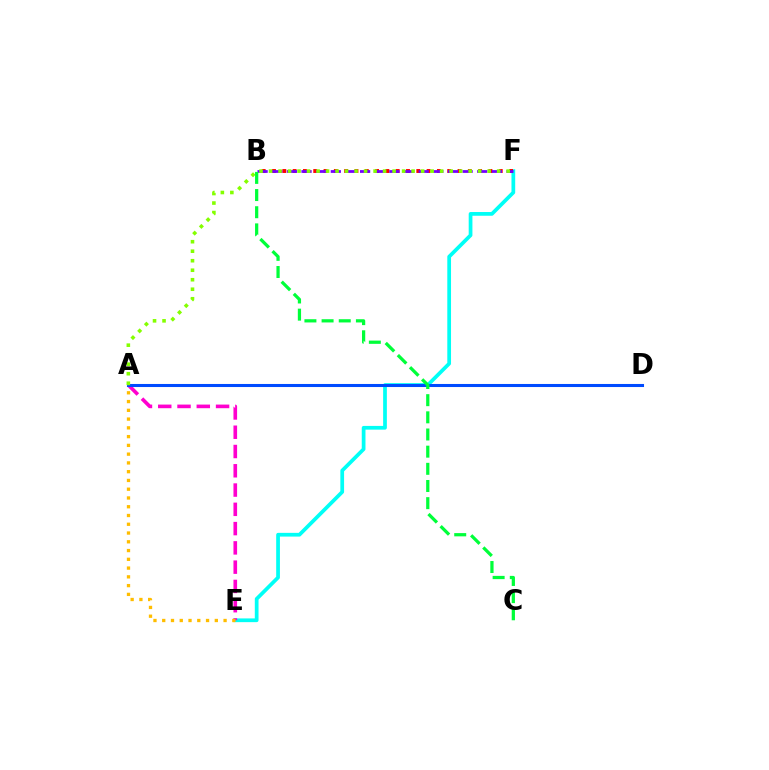{('E', 'F'): [{'color': '#00fff6', 'line_style': 'solid', 'thickness': 2.69}], ('A', 'E'): [{'color': '#ff00cf', 'line_style': 'dashed', 'thickness': 2.62}, {'color': '#ffbd00', 'line_style': 'dotted', 'thickness': 2.38}], ('B', 'F'): [{'color': '#ff0000', 'line_style': 'dotted', 'thickness': 2.8}, {'color': '#7200ff', 'line_style': 'dashed', 'thickness': 1.99}], ('A', 'D'): [{'color': '#004bff', 'line_style': 'solid', 'thickness': 2.2}], ('A', 'F'): [{'color': '#84ff00', 'line_style': 'dotted', 'thickness': 2.58}], ('B', 'C'): [{'color': '#00ff39', 'line_style': 'dashed', 'thickness': 2.33}]}